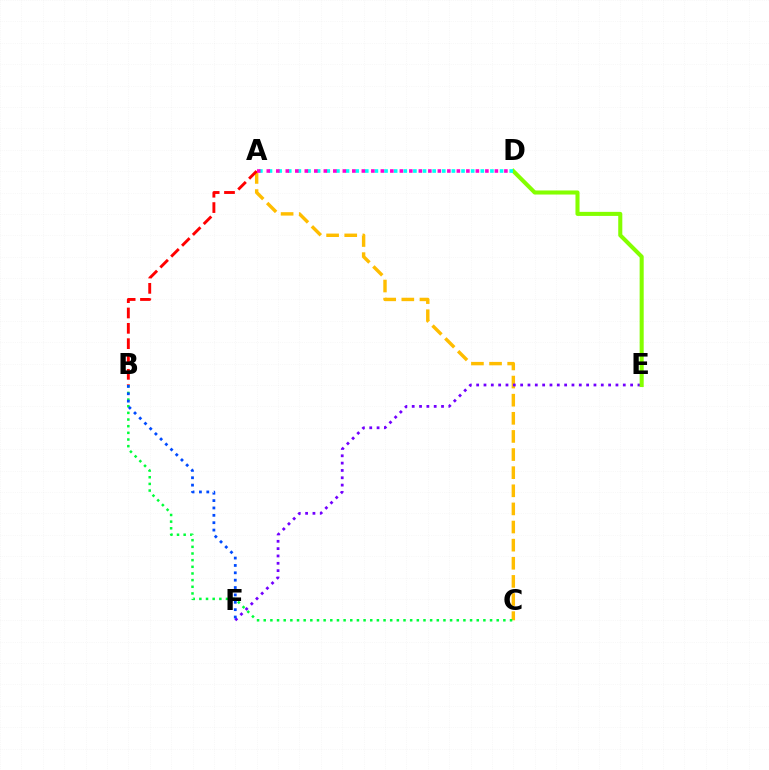{('A', 'C'): [{'color': '#ffbd00', 'line_style': 'dashed', 'thickness': 2.46}], ('E', 'F'): [{'color': '#7200ff', 'line_style': 'dotted', 'thickness': 1.99}], ('B', 'C'): [{'color': '#00ff39', 'line_style': 'dotted', 'thickness': 1.81}], ('A', 'B'): [{'color': '#ff0000', 'line_style': 'dashed', 'thickness': 2.08}], ('D', 'E'): [{'color': '#84ff00', 'line_style': 'solid', 'thickness': 2.93}], ('A', 'D'): [{'color': '#00fff6', 'line_style': 'dotted', 'thickness': 2.62}, {'color': '#ff00cf', 'line_style': 'dotted', 'thickness': 2.58}], ('B', 'F'): [{'color': '#004bff', 'line_style': 'dotted', 'thickness': 2.0}]}